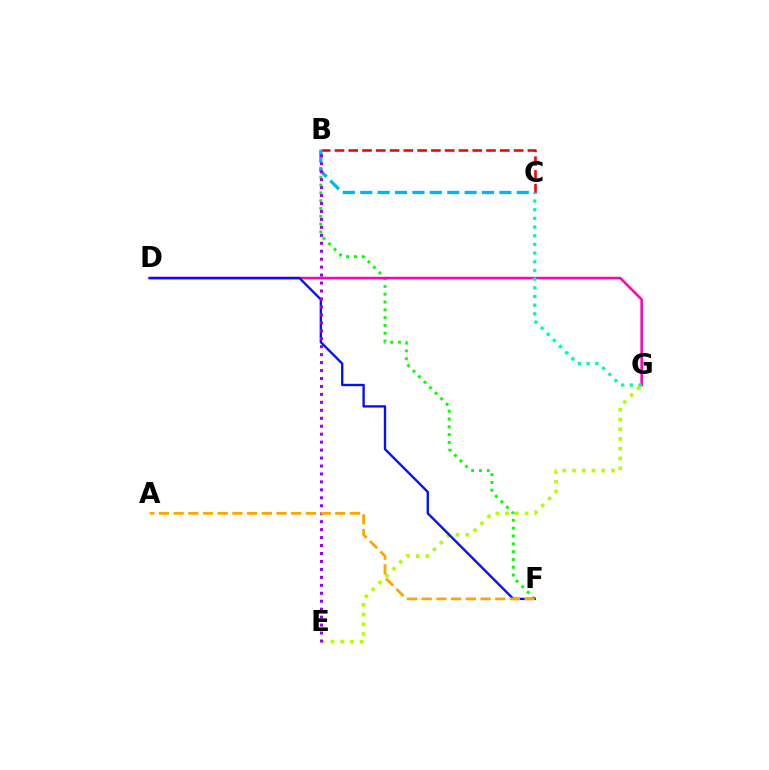{('B', 'C'): [{'color': '#ff0000', 'line_style': 'dashed', 'thickness': 1.87}, {'color': '#00b5ff', 'line_style': 'dashed', 'thickness': 2.36}], ('B', 'F'): [{'color': '#08ff00', 'line_style': 'dotted', 'thickness': 2.12}], ('D', 'G'): [{'color': '#ff00bd', 'line_style': 'solid', 'thickness': 1.83}], ('C', 'G'): [{'color': '#00ff9d', 'line_style': 'dotted', 'thickness': 2.36}], ('E', 'G'): [{'color': '#b3ff00', 'line_style': 'dotted', 'thickness': 2.64}], ('D', 'F'): [{'color': '#0010ff', 'line_style': 'solid', 'thickness': 1.69}], ('B', 'E'): [{'color': '#9b00ff', 'line_style': 'dotted', 'thickness': 2.16}], ('A', 'F'): [{'color': '#ffa500', 'line_style': 'dashed', 'thickness': 2.0}]}